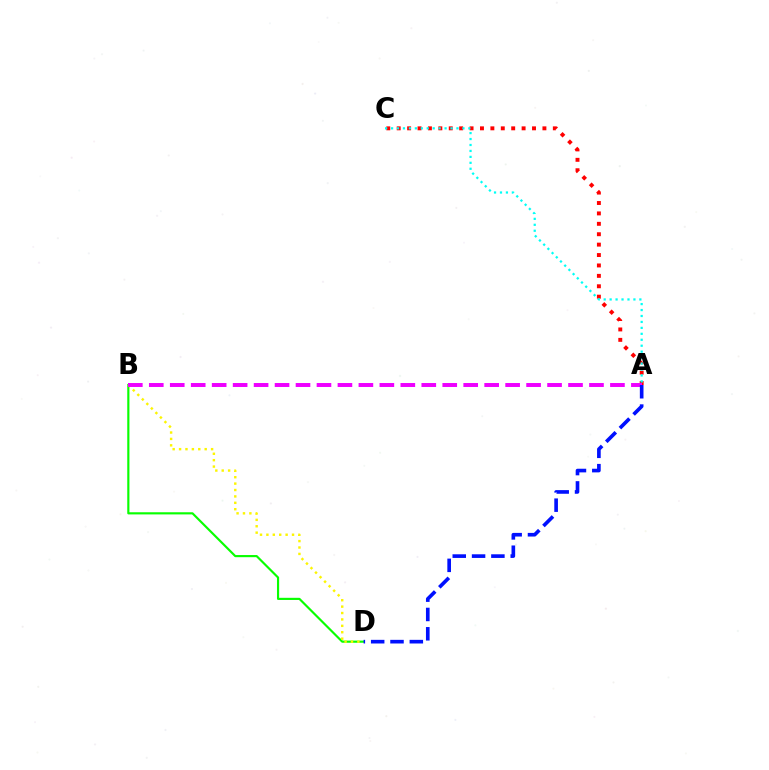{('B', 'D'): [{'color': '#08ff00', 'line_style': 'solid', 'thickness': 1.55}, {'color': '#fcf500', 'line_style': 'dotted', 'thickness': 1.74}], ('A', 'C'): [{'color': '#ff0000', 'line_style': 'dotted', 'thickness': 2.83}, {'color': '#00fff6', 'line_style': 'dotted', 'thickness': 1.62}], ('A', 'B'): [{'color': '#ee00ff', 'line_style': 'dashed', 'thickness': 2.85}], ('A', 'D'): [{'color': '#0010ff', 'line_style': 'dashed', 'thickness': 2.63}]}